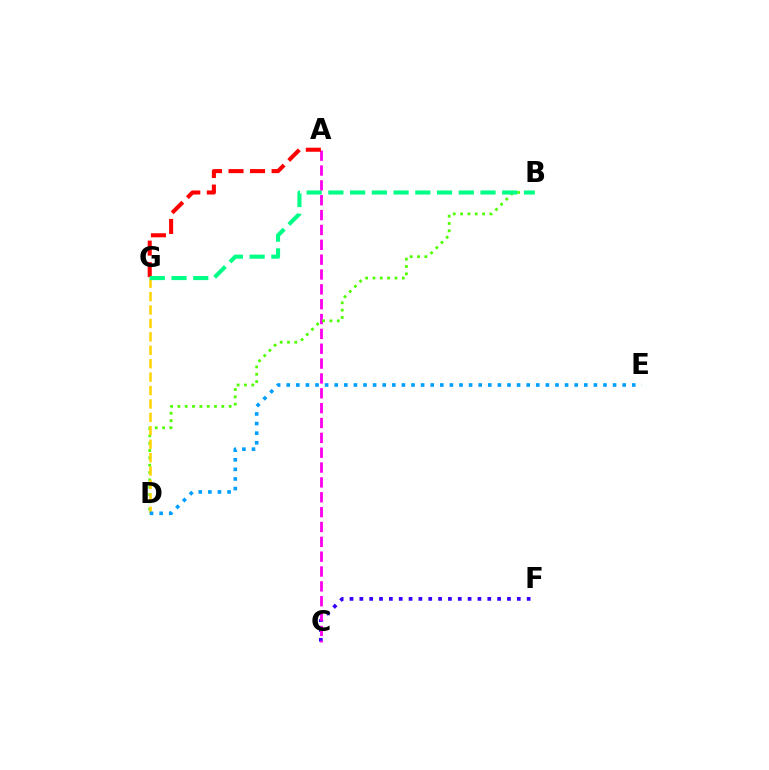{('C', 'F'): [{'color': '#3700ff', 'line_style': 'dotted', 'thickness': 2.67}], ('A', 'C'): [{'color': '#ff00ed', 'line_style': 'dashed', 'thickness': 2.02}], ('B', 'D'): [{'color': '#4fff00', 'line_style': 'dotted', 'thickness': 1.99}], ('A', 'G'): [{'color': '#ff0000', 'line_style': 'dashed', 'thickness': 2.93}], ('D', 'G'): [{'color': '#ffd500', 'line_style': 'dashed', 'thickness': 1.82}], ('D', 'E'): [{'color': '#009eff', 'line_style': 'dotted', 'thickness': 2.61}], ('B', 'G'): [{'color': '#00ff86', 'line_style': 'dashed', 'thickness': 2.95}]}